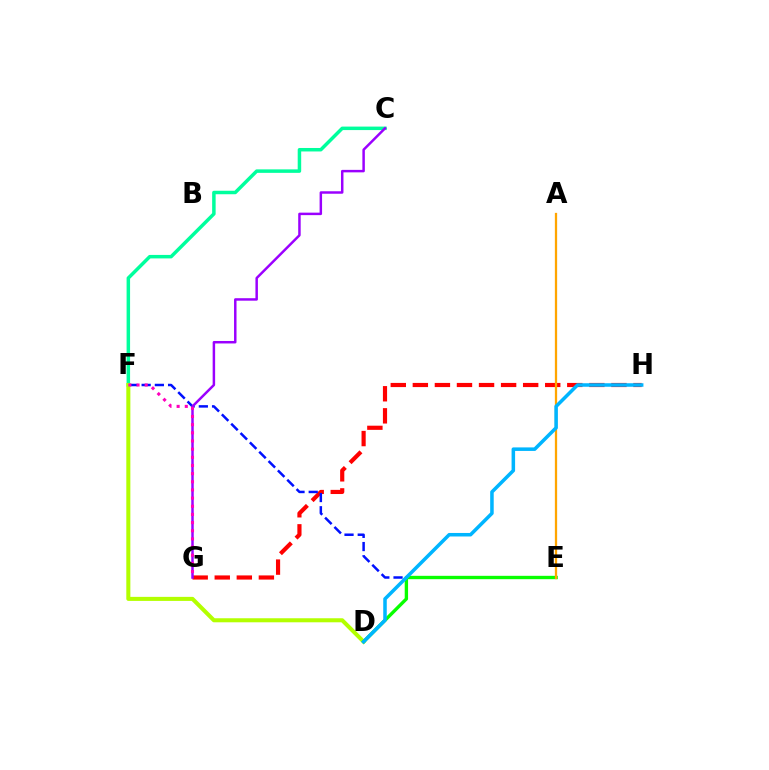{('C', 'F'): [{'color': '#00ff9d', 'line_style': 'solid', 'thickness': 2.51}], ('G', 'H'): [{'color': '#ff0000', 'line_style': 'dashed', 'thickness': 3.0}], ('E', 'F'): [{'color': '#0010ff', 'line_style': 'dashed', 'thickness': 1.79}], ('D', 'F'): [{'color': '#b3ff00', 'line_style': 'solid', 'thickness': 2.91}], ('C', 'G'): [{'color': '#9b00ff', 'line_style': 'solid', 'thickness': 1.78}], ('D', 'E'): [{'color': '#08ff00', 'line_style': 'solid', 'thickness': 2.42}], ('A', 'E'): [{'color': '#ffa500', 'line_style': 'solid', 'thickness': 1.64}], ('D', 'H'): [{'color': '#00b5ff', 'line_style': 'solid', 'thickness': 2.54}], ('F', 'G'): [{'color': '#ff00bd', 'line_style': 'dotted', 'thickness': 2.22}]}